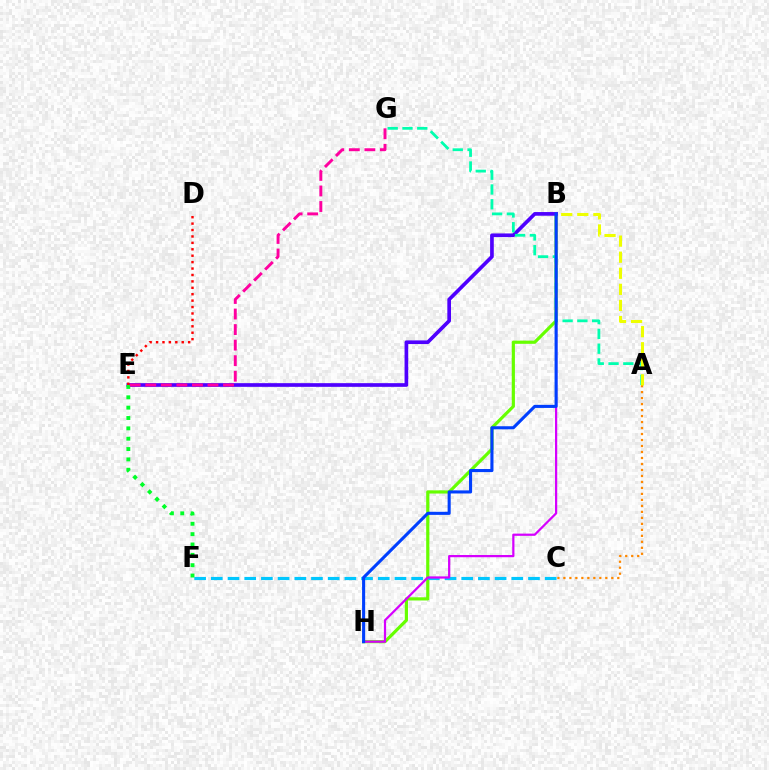{('B', 'H'): [{'color': '#66ff00', 'line_style': 'solid', 'thickness': 2.29}, {'color': '#d600ff', 'line_style': 'solid', 'thickness': 1.6}, {'color': '#003fff', 'line_style': 'solid', 'thickness': 2.22}], ('B', 'E'): [{'color': '#4f00ff', 'line_style': 'solid', 'thickness': 2.64}], ('A', 'G'): [{'color': '#00ffaf', 'line_style': 'dashed', 'thickness': 2.01}], ('A', 'C'): [{'color': '#ff8800', 'line_style': 'dotted', 'thickness': 1.63}], ('D', 'E'): [{'color': '#ff0000', 'line_style': 'dotted', 'thickness': 1.74}], ('C', 'F'): [{'color': '#00c7ff', 'line_style': 'dashed', 'thickness': 2.27}], ('E', 'F'): [{'color': '#00ff27', 'line_style': 'dotted', 'thickness': 2.81}], ('A', 'B'): [{'color': '#eeff00', 'line_style': 'dashed', 'thickness': 2.18}], ('E', 'G'): [{'color': '#ff00a0', 'line_style': 'dashed', 'thickness': 2.11}]}